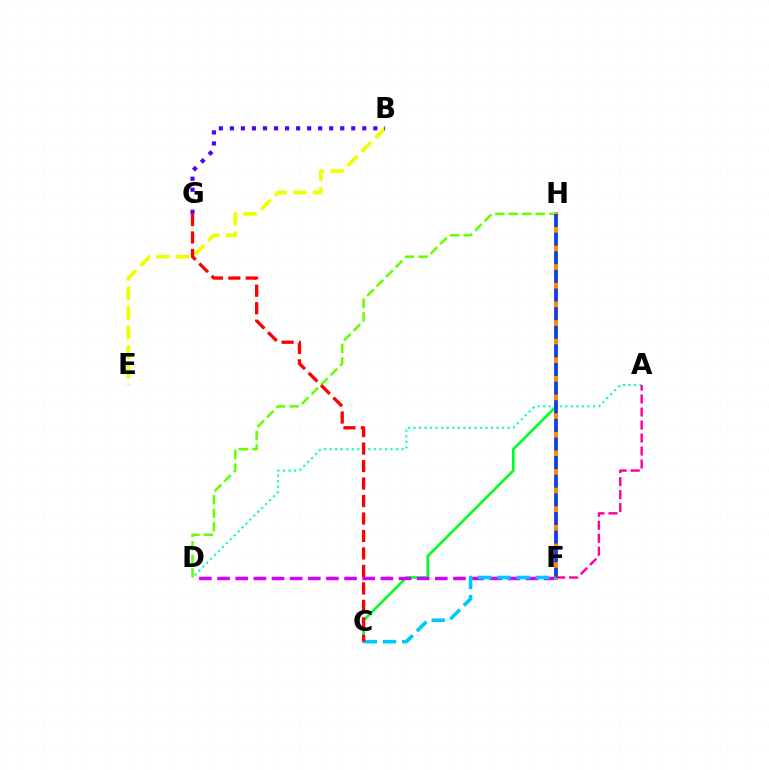{('C', 'H'): [{'color': '#00ff27', 'line_style': 'solid', 'thickness': 1.92}], ('D', 'F'): [{'color': '#d600ff', 'line_style': 'dashed', 'thickness': 2.47}], ('A', 'D'): [{'color': '#00ffaf', 'line_style': 'dotted', 'thickness': 1.51}], ('A', 'F'): [{'color': '#ff00a0', 'line_style': 'dashed', 'thickness': 1.77}], ('F', 'H'): [{'color': '#ff8800', 'line_style': 'solid', 'thickness': 2.83}, {'color': '#003fff', 'line_style': 'dashed', 'thickness': 2.53}], ('D', 'H'): [{'color': '#66ff00', 'line_style': 'dashed', 'thickness': 1.83}], ('B', 'E'): [{'color': '#eeff00', 'line_style': 'dashed', 'thickness': 2.66}], ('B', 'G'): [{'color': '#4f00ff', 'line_style': 'dotted', 'thickness': 3.0}], ('C', 'F'): [{'color': '#00c7ff', 'line_style': 'dashed', 'thickness': 2.61}], ('C', 'G'): [{'color': '#ff0000', 'line_style': 'dashed', 'thickness': 2.37}]}